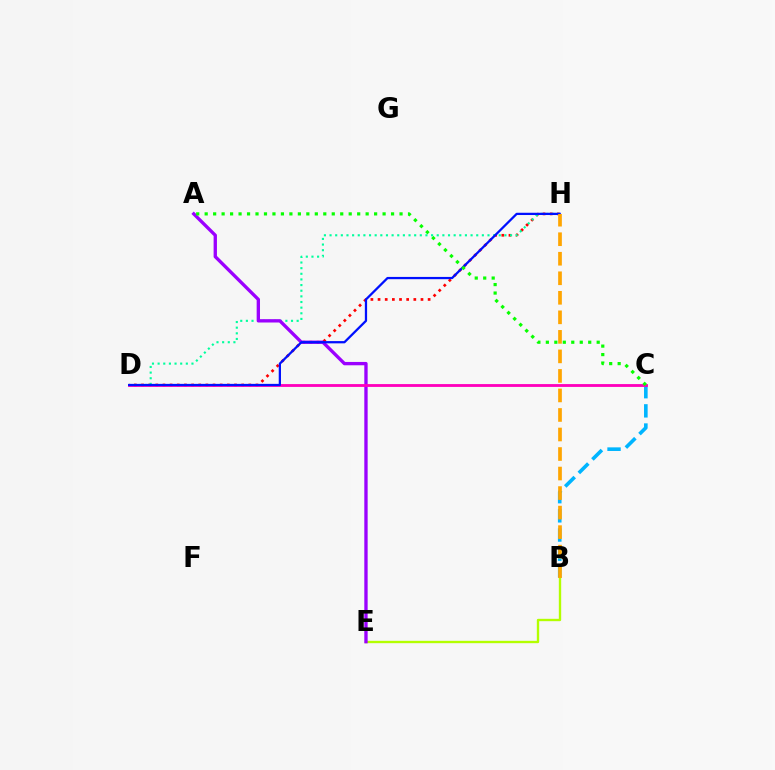{('D', 'H'): [{'color': '#ff0000', 'line_style': 'dotted', 'thickness': 1.94}, {'color': '#00ff9d', 'line_style': 'dotted', 'thickness': 1.53}, {'color': '#0010ff', 'line_style': 'solid', 'thickness': 1.63}], ('B', 'E'): [{'color': '#b3ff00', 'line_style': 'solid', 'thickness': 1.7}], ('B', 'C'): [{'color': '#00b5ff', 'line_style': 'dashed', 'thickness': 2.6}], ('A', 'E'): [{'color': '#9b00ff', 'line_style': 'solid', 'thickness': 2.4}], ('C', 'D'): [{'color': '#ff00bd', 'line_style': 'solid', 'thickness': 2.04}], ('B', 'H'): [{'color': '#ffa500', 'line_style': 'dashed', 'thickness': 2.65}], ('A', 'C'): [{'color': '#08ff00', 'line_style': 'dotted', 'thickness': 2.3}]}